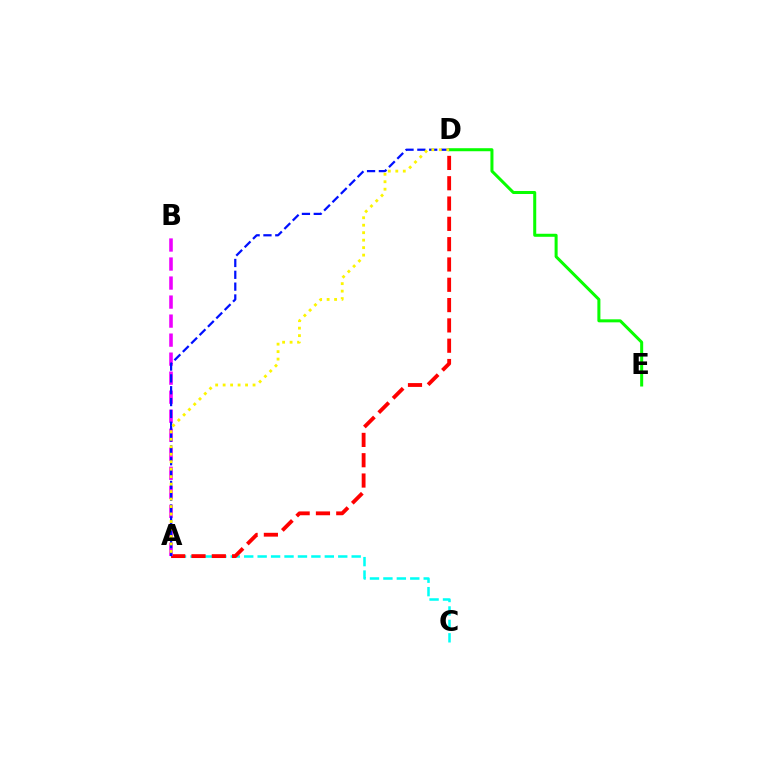{('A', 'C'): [{'color': '#00fff6', 'line_style': 'dashed', 'thickness': 1.82}], ('D', 'E'): [{'color': '#08ff00', 'line_style': 'solid', 'thickness': 2.18}], ('A', 'D'): [{'color': '#ff0000', 'line_style': 'dashed', 'thickness': 2.76}, {'color': '#0010ff', 'line_style': 'dashed', 'thickness': 1.61}, {'color': '#fcf500', 'line_style': 'dotted', 'thickness': 2.03}], ('A', 'B'): [{'color': '#ee00ff', 'line_style': 'dashed', 'thickness': 2.58}]}